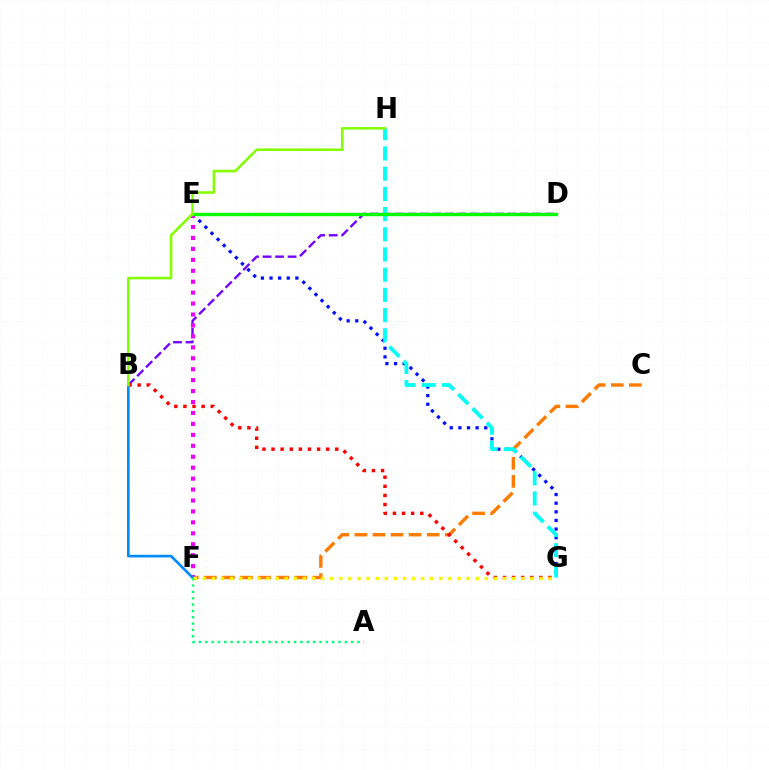{('B', 'D'): [{'color': '#7200ff', 'line_style': 'dashed', 'thickness': 1.7}], ('C', 'F'): [{'color': '#ff7c00', 'line_style': 'dashed', 'thickness': 2.46}], ('B', 'G'): [{'color': '#ff0000', 'line_style': 'dotted', 'thickness': 2.47}], ('E', 'G'): [{'color': '#0010ff', 'line_style': 'dotted', 'thickness': 2.34}], ('G', 'H'): [{'color': '#00fff6', 'line_style': 'dashed', 'thickness': 2.75}], ('E', 'F'): [{'color': '#ee00ff', 'line_style': 'dotted', 'thickness': 2.97}], ('B', 'F'): [{'color': '#008cff', 'line_style': 'solid', 'thickness': 1.92}], ('F', 'G'): [{'color': '#fcf500', 'line_style': 'dotted', 'thickness': 2.47}], ('A', 'F'): [{'color': '#00ff74', 'line_style': 'dotted', 'thickness': 1.72}], ('D', 'E'): [{'color': '#ff0094', 'line_style': 'dotted', 'thickness': 1.57}, {'color': '#08ff00', 'line_style': 'solid', 'thickness': 2.43}], ('B', 'H'): [{'color': '#84ff00', 'line_style': 'solid', 'thickness': 1.86}]}